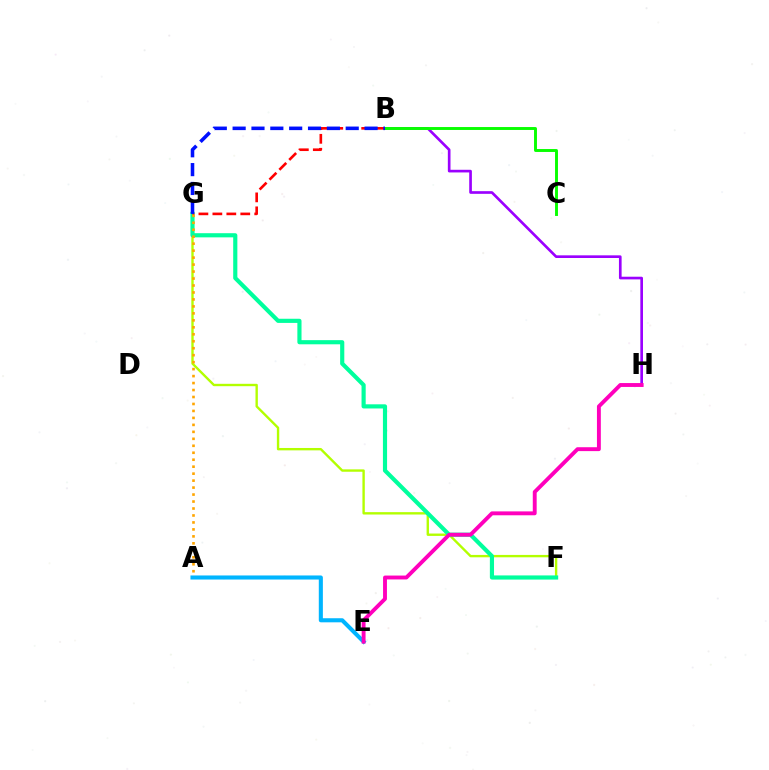{('F', 'G'): [{'color': '#b3ff00', 'line_style': 'solid', 'thickness': 1.71}, {'color': '#00ff9d', 'line_style': 'solid', 'thickness': 2.99}], ('B', 'H'): [{'color': '#9b00ff', 'line_style': 'solid', 'thickness': 1.92}], ('B', 'G'): [{'color': '#ff0000', 'line_style': 'dashed', 'thickness': 1.9}, {'color': '#0010ff', 'line_style': 'dashed', 'thickness': 2.56}], ('B', 'C'): [{'color': '#08ff00', 'line_style': 'solid', 'thickness': 2.11}], ('A', 'G'): [{'color': '#ffa500', 'line_style': 'dotted', 'thickness': 1.89}], ('A', 'E'): [{'color': '#00b5ff', 'line_style': 'solid', 'thickness': 2.94}], ('E', 'H'): [{'color': '#ff00bd', 'line_style': 'solid', 'thickness': 2.8}]}